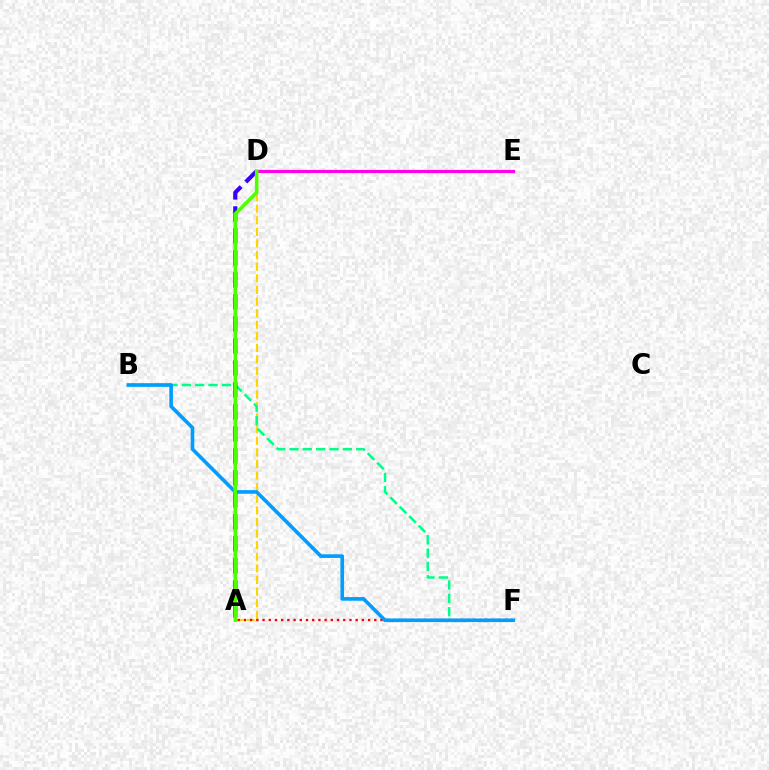{('A', 'D'): [{'color': '#ffd500', 'line_style': 'dashed', 'thickness': 1.58}, {'color': '#3700ff', 'line_style': 'dashed', 'thickness': 2.99}, {'color': '#4fff00', 'line_style': 'solid', 'thickness': 2.58}], ('B', 'F'): [{'color': '#00ff86', 'line_style': 'dashed', 'thickness': 1.81}, {'color': '#009eff', 'line_style': 'solid', 'thickness': 2.61}], ('D', 'E'): [{'color': '#ff00ed', 'line_style': 'solid', 'thickness': 2.29}], ('A', 'F'): [{'color': '#ff0000', 'line_style': 'dotted', 'thickness': 1.69}]}